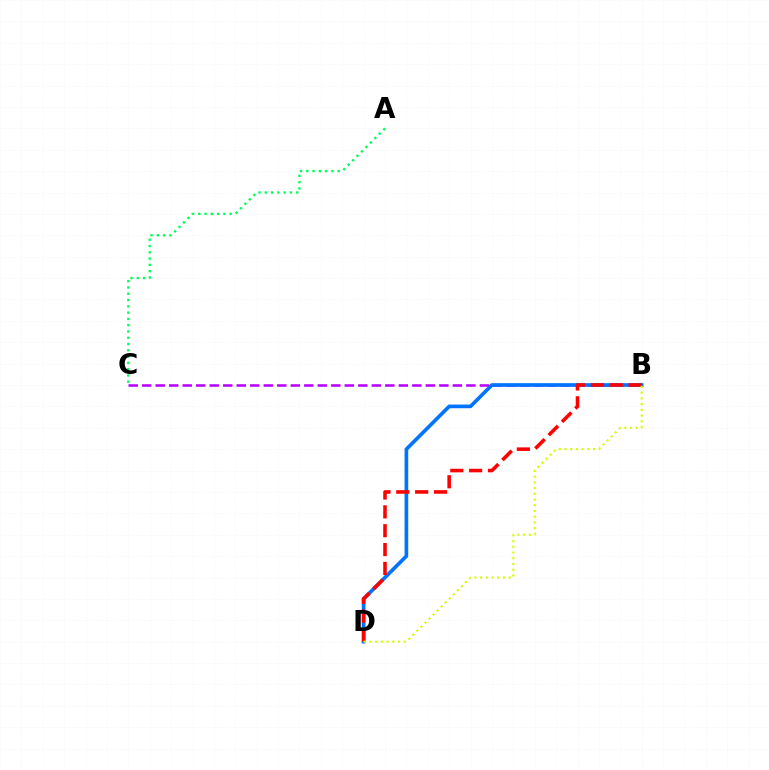{('B', 'C'): [{'color': '#b900ff', 'line_style': 'dashed', 'thickness': 1.83}], ('A', 'C'): [{'color': '#00ff5c', 'line_style': 'dotted', 'thickness': 1.71}], ('B', 'D'): [{'color': '#0074ff', 'line_style': 'solid', 'thickness': 2.64}, {'color': '#ff0000', 'line_style': 'dashed', 'thickness': 2.56}, {'color': '#d1ff00', 'line_style': 'dotted', 'thickness': 1.55}]}